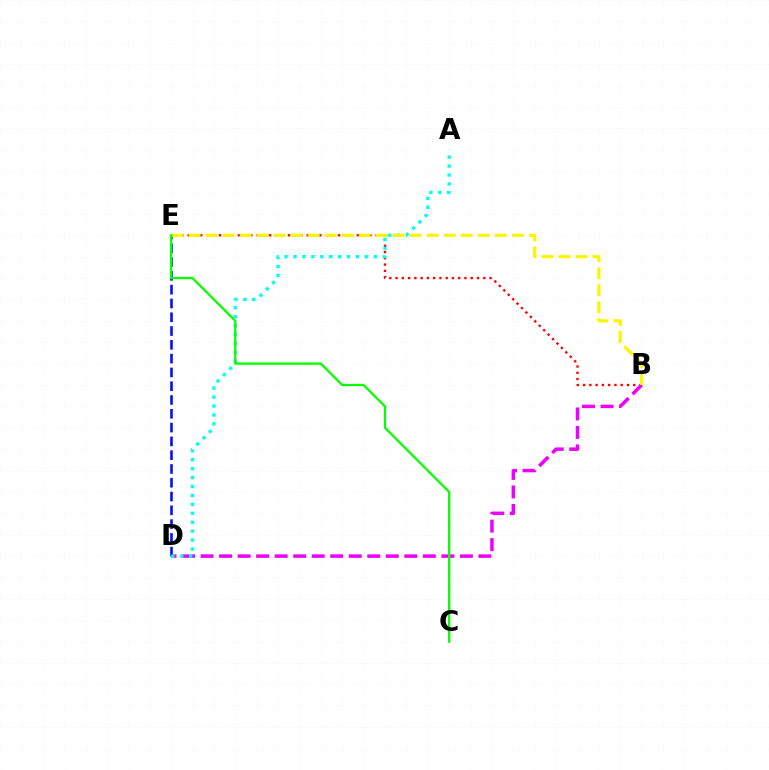{('B', 'E'): [{'color': '#ff0000', 'line_style': 'dotted', 'thickness': 1.7}, {'color': '#fcf500', 'line_style': 'dashed', 'thickness': 2.31}], ('B', 'D'): [{'color': '#ee00ff', 'line_style': 'dashed', 'thickness': 2.52}], ('D', 'E'): [{'color': '#0010ff', 'line_style': 'dashed', 'thickness': 1.87}], ('A', 'D'): [{'color': '#00fff6', 'line_style': 'dotted', 'thickness': 2.43}], ('C', 'E'): [{'color': '#08ff00', 'line_style': 'solid', 'thickness': 1.65}]}